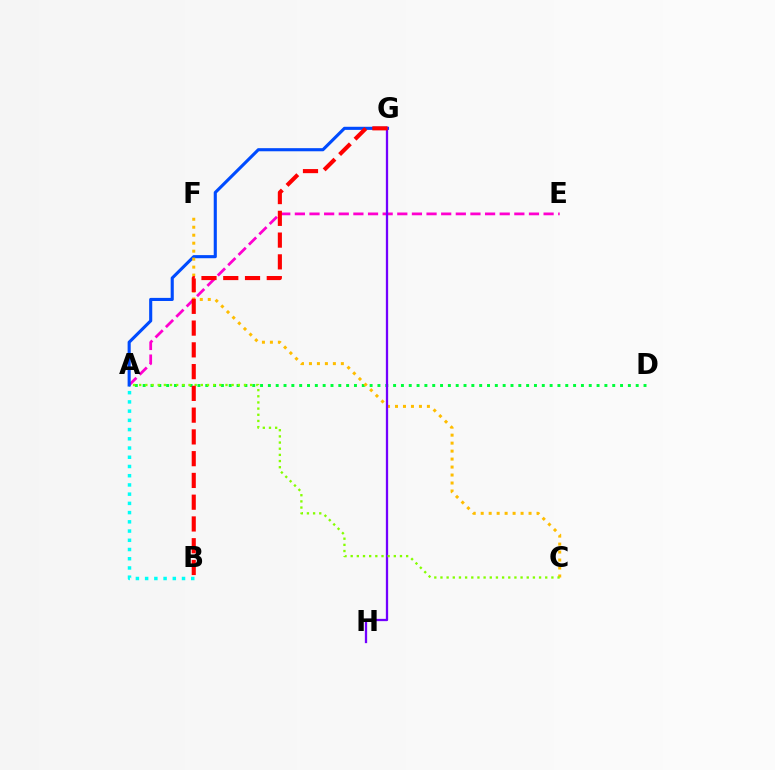{('A', 'E'): [{'color': '#ff00cf', 'line_style': 'dashed', 'thickness': 1.99}], ('A', 'B'): [{'color': '#00fff6', 'line_style': 'dotted', 'thickness': 2.51}], ('A', 'D'): [{'color': '#00ff39', 'line_style': 'dotted', 'thickness': 2.13}], ('A', 'G'): [{'color': '#004bff', 'line_style': 'solid', 'thickness': 2.24}], ('C', 'F'): [{'color': '#ffbd00', 'line_style': 'dotted', 'thickness': 2.17}], ('G', 'H'): [{'color': '#7200ff', 'line_style': 'solid', 'thickness': 1.65}], ('A', 'C'): [{'color': '#84ff00', 'line_style': 'dotted', 'thickness': 1.67}], ('B', 'G'): [{'color': '#ff0000', 'line_style': 'dashed', 'thickness': 2.96}]}